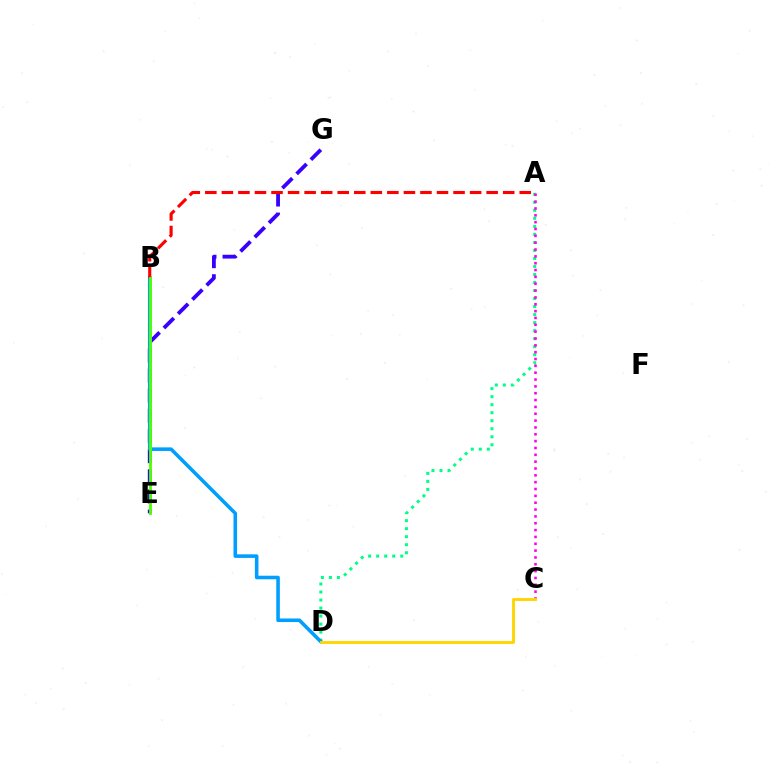{('A', 'D'): [{'color': '#00ff86', 'line_style': 'dotted', 'thickness': 2.18}], ('E', 'G'): [{'color': '#3700ff', 'line_style': 'dashed', 'thickness': 2.74}], ('A', 'C'): [{'color': '#ff00ed', 'line_style': 'dotted', 'thickness': 1.86}], ('B', 'D'): [{'color': '#009eff', 'line_style': 'solid', 'thickness': 2.57}], ('C', 'D'): [{'color': '#ffd500', 'line_style': 'solid', 'thickness': 2.08}], ('A', 'B'): [{'color': '#ff0000', 'line_style': 'dashed', 'thickness': 2.25}], ('B', 'E'): [{'color': '#4fff00', 'line_style': 'solid', 'thickness': 2.03}]}